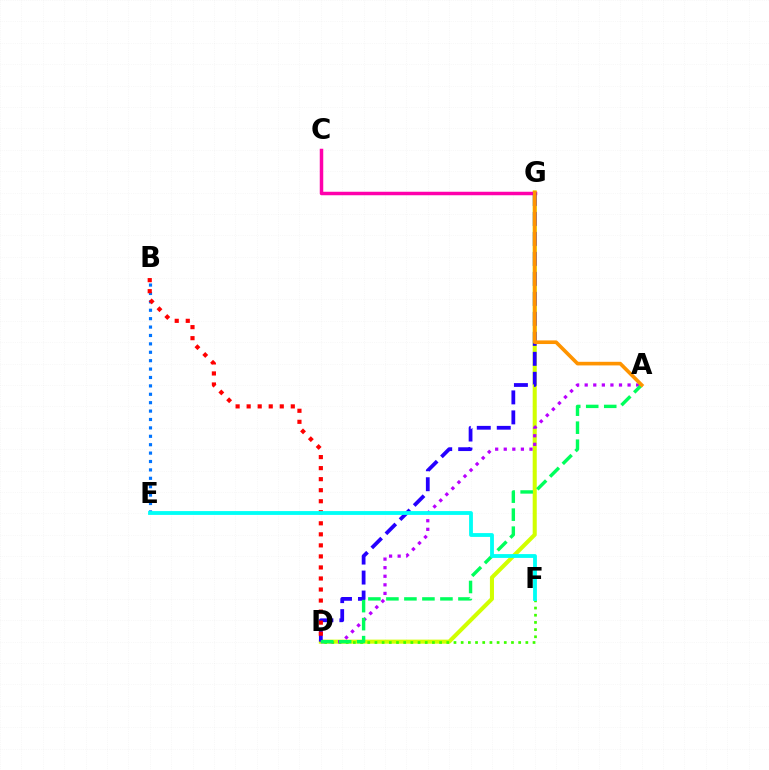{('D', 'G'): [{'color': '#d1ff00', 'line_style': 'solid', 'thickness': 2.92}, {'color': '#2500ff', 'line_style': 'dashed', 'thickness': 2.71}], ('C', 'G'): [{'color': '#ff00ac', 'line_style': 'solid', 'thickness': 2.52}], ('D', 'F'): [{'color': '#3dff00', 'line_style': 'dotted', 'thickness': 1.95}], ('A', 'D'): [{'color': '#b900ff', 'line_style': 'dotted', 'thickness': 2.33}, {'color': '#00ff5c', 'line_style': 'dashed', 'thickness': 2.45}], ('B', 'E'): [{'color': '#0074ff', 'line_style': 'dotted', 'thickness': 2.28}], ('A', 'G'): [{'color': '#ff9400', 'line_style': 'solid', 'thickness': 2.61}], ('B', 'D'): [{'color': '#ff0000', 'line_style': 'dotted', 'thickness': 3.0}], ('E', 'F'): [{'color': '#00fff6', 'line_style': 'solid', 'thickness': 2.75}]}